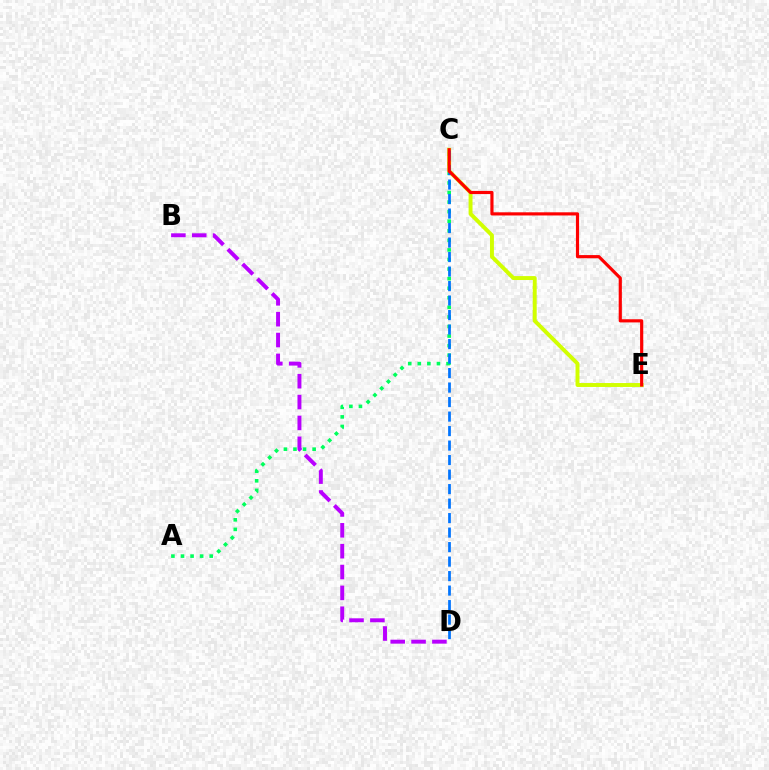{('A', 'C'): [{'color': '#00ff5c', 'line_style': 'dotted', 'thickness': 2.6}], ('C', 'E'): [{'color': '#d1ff00', 'line_style': 'solid', 'thickness': 2.83}, {'color': '#ff0000', 'line_style': 'solid', 'thickness': 2.28}], ('C', 'D'): [{'color': '#0074ff', 'line_style': 'dashed', 'thickness': 1.97}], ('B', 'D'): [{'color': '#b900ff', 'line_style': 'dashed', 'thickness': 2.83}]}